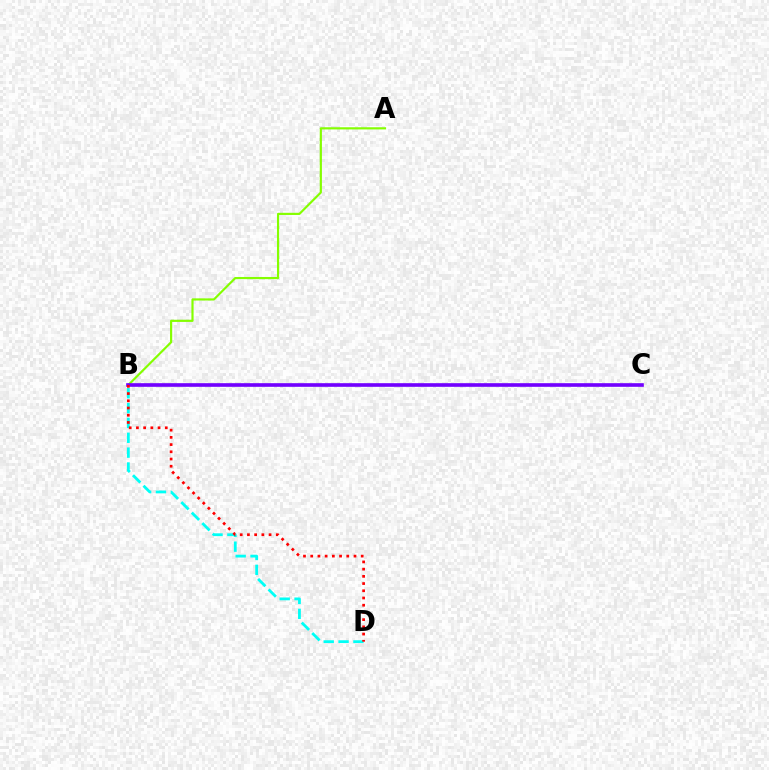{('B', 'D'): [{'color': '#00fff6', 'line_style': 'dashed', 'thickness': 2.02}, {'color': '#ff0000', 'line_style': 'dotted', 'thickness': 1.96}], ('A', 'B'): [{'color': '#84ff00', 'line_style': 'solid', 'thickness': 1.56}], ('B', 'C'): [{'color': '#7200ff', 'line_style': 'solid', 'thickness': 2.62}]}